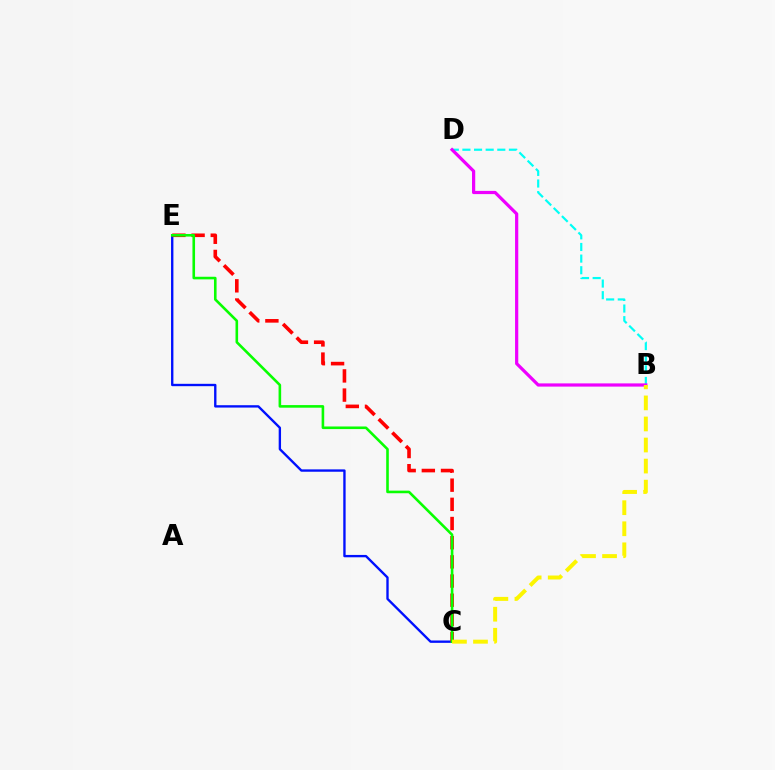{('B', 'D'): [{'color': '#00fff6', 'line_style': 'dashed', 'thickness': 1.58}, {'color': '#ee00ff', 'line_style': 'solid', 'thickness': 2.31}], ('C', 'E'): [{'color': '#0010ff', 'line_style': 'solid', 'thickness': 1.7}, {'color': '#ff0000', 'line_style': 'dashed', 'thickness': 2.6}, {'color': '#08ff00', 'line_style': 'solid', 'thickness': 1.87}], ('B', 'C'): [{'color': '#fcf500', 'line_style': 'dashed', 'thickness': 2.86}]}